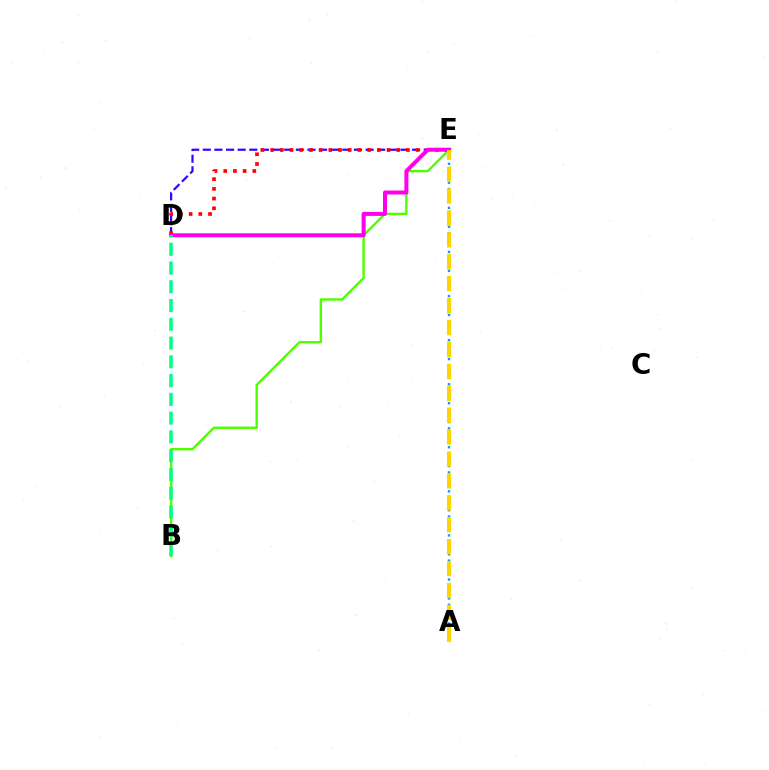{('D', 'E'): [{'color': '#3700ff', 'line_style': 'dashed', 'thickness': 1.58}, {'color': '#ff0000', 'line_style': 'dotted', 'thickness': 2.64}, {'color': '#ff00ed', 'line_style': 'solid', 'thickness': 2.88}], ('B', 'E'): [{'color': '#4fff00', 'line_style': 'solid', 'thickness': 1.73}], ('A', 'E'): [{'color': '#009eff', 'line_style': 'dotted', 'thickness': 1.71}, {'color': '#ffd500', 'line_style': 'dashed', 'thickness': 2.98}], ('B', 'D'): [{'color': '#00ff86', 'line_style': 'dashed', 'thickness': 2.55}]}